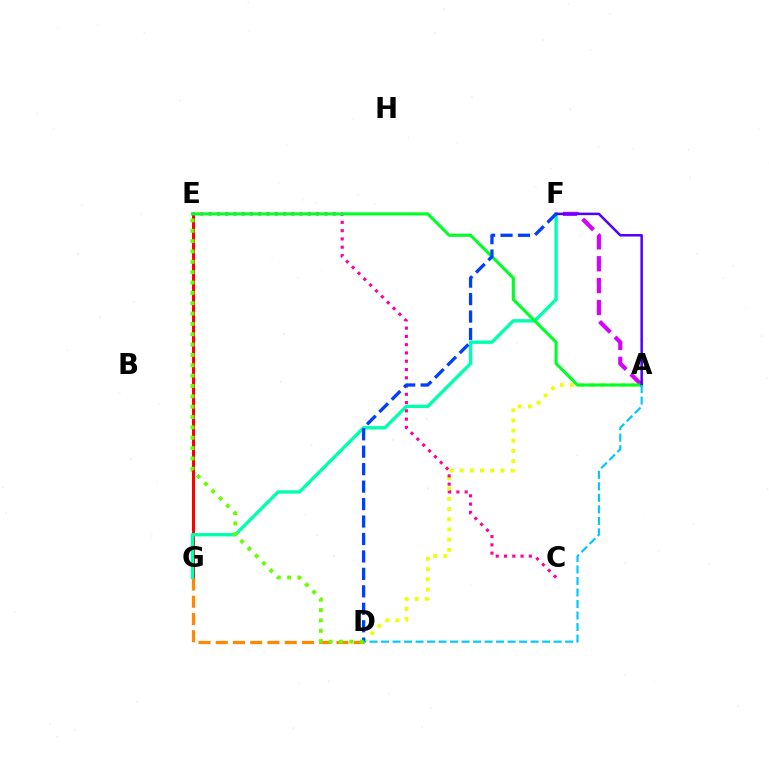{('E', 'G'): [{'color': '#ff0000', 'line_style': 'solid', 'thickness': 2.16}], ('A', 'D'): [{'color': '#eeff00', 'line_style': 'dotted', 'thickness': 2.77}, {'color': '#00c7ff', 'line_style': 'dashed', 'thickness': 1.56}], ('D', 'G'): [{'color': '#ff8800', 'line_style': 'dashed', 'thickness': 2.34}], ('F', 'G'): [{'color': '#00ffaf', 'line_style': 'solid', 'thickness': 2.42}], ('A', 'F'): [{'color': '#d600ff', 'line_style': 'dashed', 'thickness': 2.97}, {'color': '#4f00ff', 'line_style': 'solid', 'thickness': 1.8}], ('C', 'E'): [{'color': '#ff00a0', 'line_style': 'dotted', 'thickness': 2.25}], ('A', 'E'): [{'color': '#00ff27', 'line_style': 'solid', 'thickness': 2.24}], ('D', 'F'): [{'color': '#003fff', 'line_style': 'dashed', 'thickness': 2.37}], ('D', 'E'): [{'color': '#66ff00', 'line_style': 'dotted', 'thickness': 2.81}]}